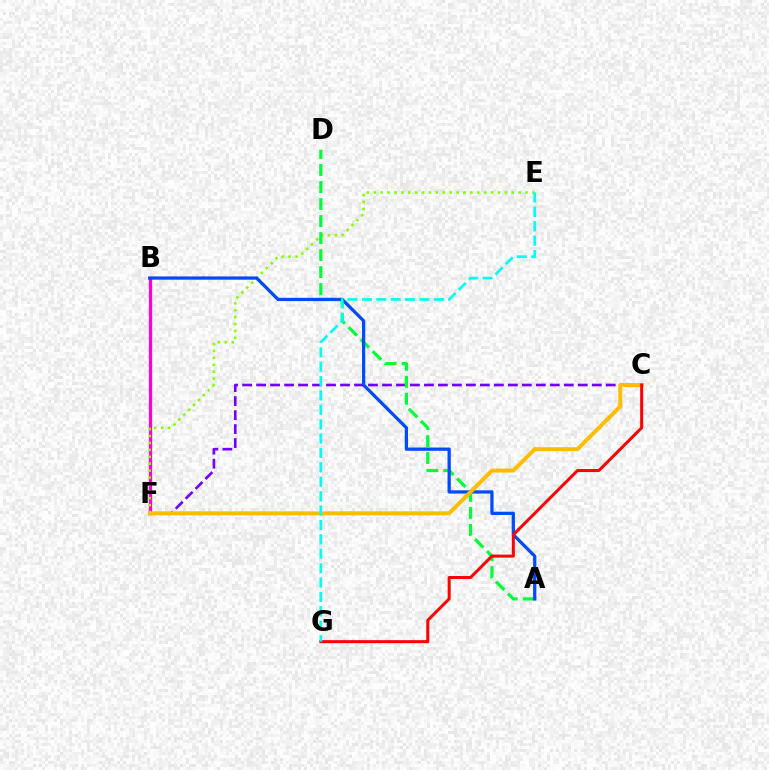{('B', 'F'): [{'color': '#ff00cf', 'line_style': 'solid', 'thickness': 2.33}], ('E', 'F'): [{'color': '#84ff00', 'line_style': 'dotted', 'thickness': 1.88}], ('C', 'F'): [{'color': '#7200ff', 'line_style': 'dashed', 'thickness': 1.9}, {'color': '#ffbd00', 'line_style': 'solid', 'thickness': 2.86}], ('A', 'D'): [{'color': '#00ff39', 'line_style': 'dashed', 'thickness': 2.31}], ('A', 'B'): [{'color': '#004bff', 'line_style': 'solid', 'thickness': 2.35}], ('C', 'G'): [{'color': '#ff0000', 'line_style': 'solid', 'thickness': 2.17}], ('E', 'G'): [{'color': '#00fff6', 'line_style': 'dashed', 'thickness': 1.96}]}